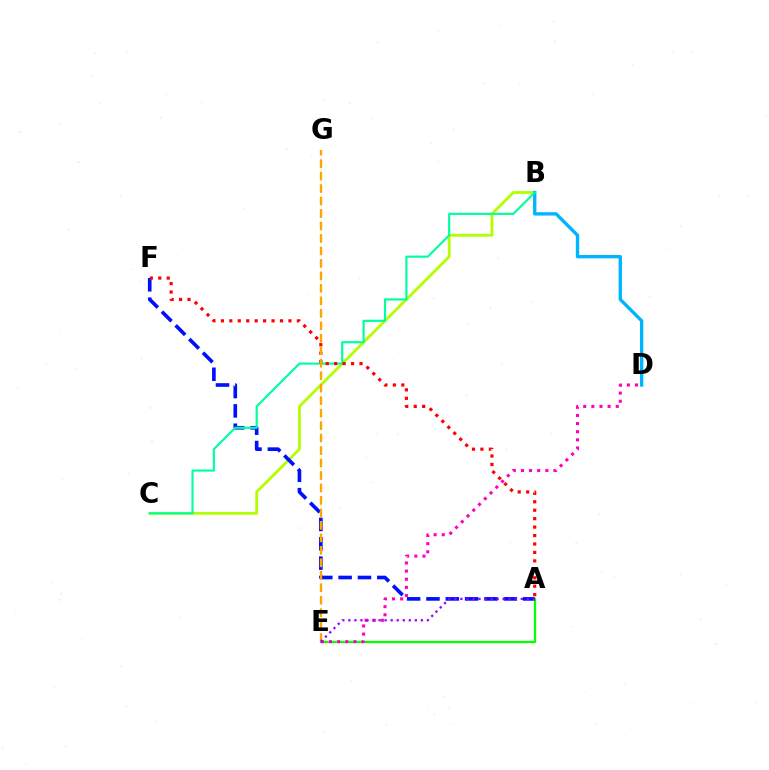{('A', 'E'): [{'color': '#08ff00', 'line_style': 'solid', 'thickness': 1.65}, {'color': '#9b00ff', 'line_style': 'dotted', 'thickness': 1.64}], ('B', 'C'): [{'color': '#b3ff00', 'line_style': 'solid', 'thickness': 2.02}, {'color': '#00ff9d', 'line_style': 'solid', 'thickness': 1.54}], ('D', 'E'): [{'color': '#ff00bd', 'line_style': 'dotted', 'thickness': 2.21}], ('B', 'D'): [{'color': '#00b5ff', 'line_style': 'solid', 'thickness': 2.42}], ('A', 'F'): [{'color': '#0010ff', 'line_style': 'dashed', 'thickness': 2.63}, {'color': '#ff0000', 'line_style': 'dotted', 'thickness': 2.29}], ('E', 'G'): [{'color': '#ffa500', 'line_style': 'dashed', 'thickness': 1.69}]}